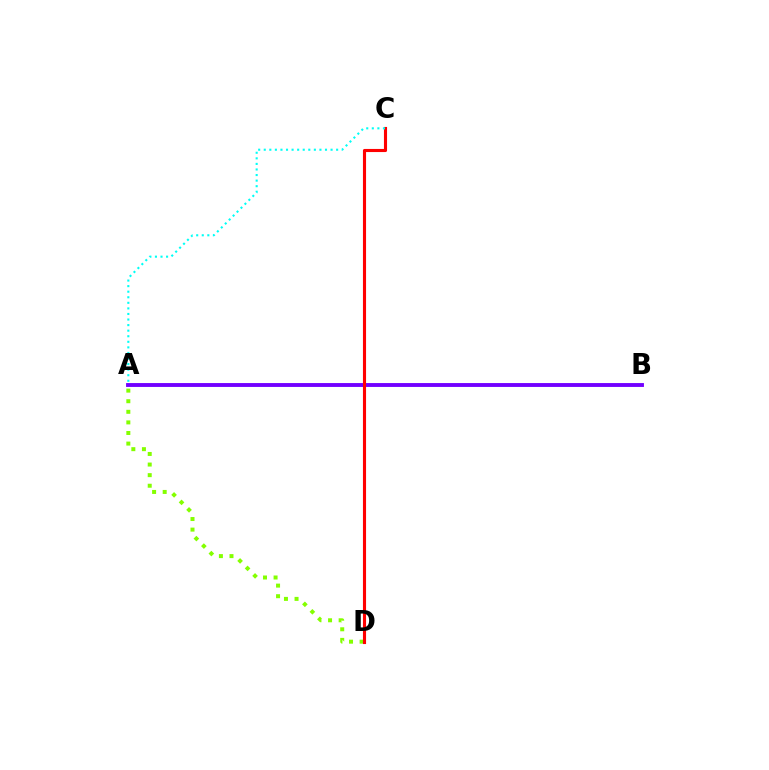{('A', 'B'): [{'color': '#7200ff', 'line_style': 'solid', 'thickness': 2.79}], ('A', 'D'): [{'color': '#84ff00', 'line_style': 'dotted', 'thickness': 2.88}], ('C', 'D'): [{'color': '#ff0000', 'line_style': 'solid', 'thickness': 2.24}], ('A', 'C'): [{'color': '#00fff6', 'line_style': 'dotted', 'thickness': 1.51}]}